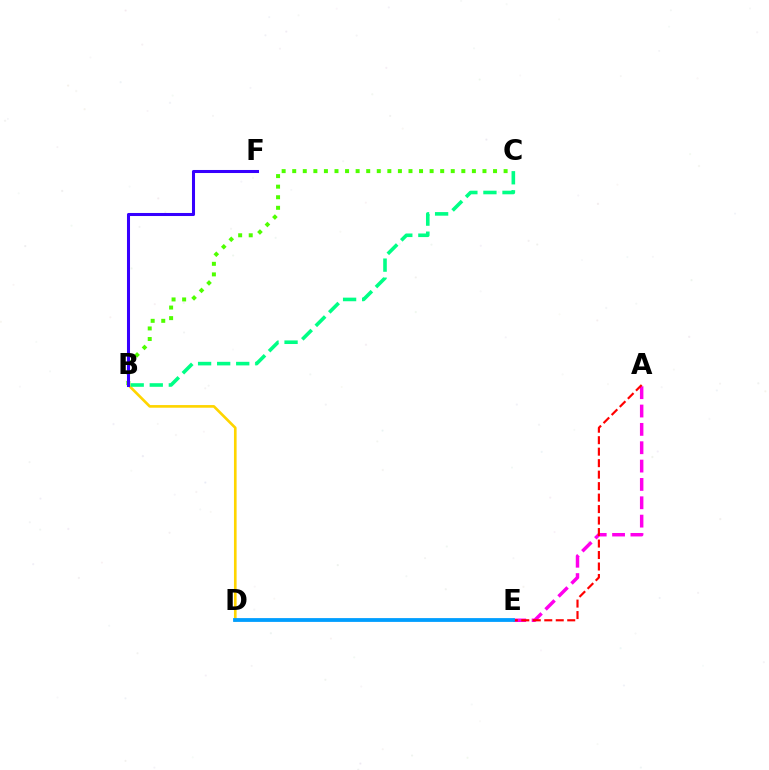{('B', 'D'): [{'color': '#ffd500', 'line_style': 'solid', 'thickness': 1.91}], ('B', 'C'): [{'color': '#00ff86', 'line_style': 'dashed', 'thickness': 2.59}, {'color': '#4fff00', 'line_style': 'dotted', 'thickness': 2.87}], ('B', 'F'): [{'color': '#3700ff', 'line_style': 'solid', 'thickness': 2.19}], ('A', 'E'): [{'color': '#ff00ed', 'line_style': 'dashed', 'thickness': 2.49}, {'color': '#ff0000', 'line_style': 'dashed', 'thickness': 1.56}], ('D', 'E'): [{'color': '#009eff', 'line_style': 'solid', 'thickness': 2.73}]}